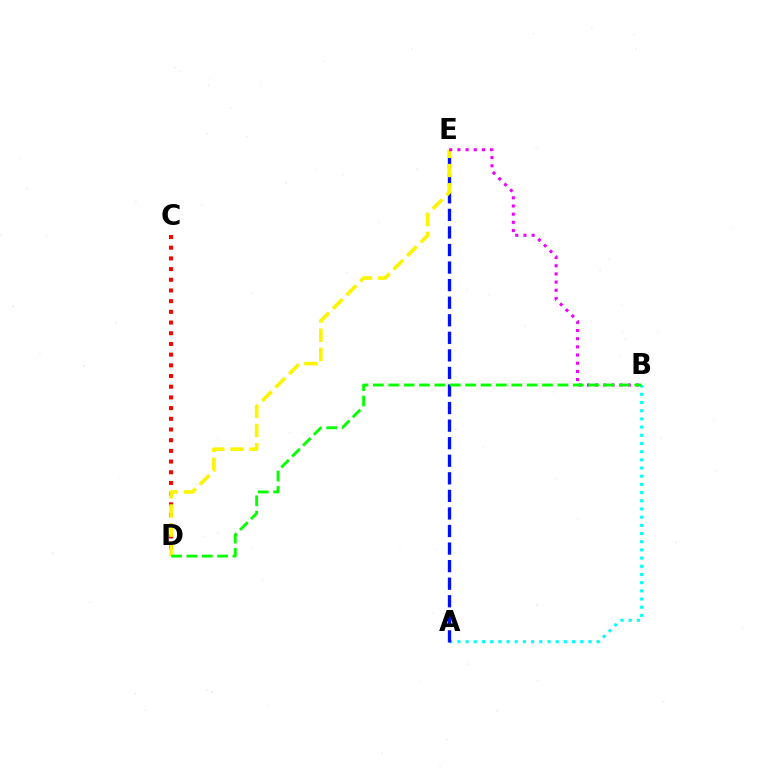{('A', 'B'): [{'color': '#00fff6', 'line_style': 'dotted', 'thickness': 2.22}], ('C', 'D'): [{'color': '#ff0000', 'line_style': 'dotted', 'thickness': 2.91}], ('A', 'E'): [{'color': '#0010ff', 'line_style': 'dashed', 'thickness': 2.39}], ('D', 'E'): [{'color': '#fcf500', 'line_style': 'dashed', 'thickness': 2.61}], ('B', 'E'): [{'color': '#ee00ff', 'line_style': 'dotted', 'thickness': 2.22}], ('B', 'D'): [{'color': '#08ff00', 'line_style': 'dashed', 'thickness': 2.09}]}